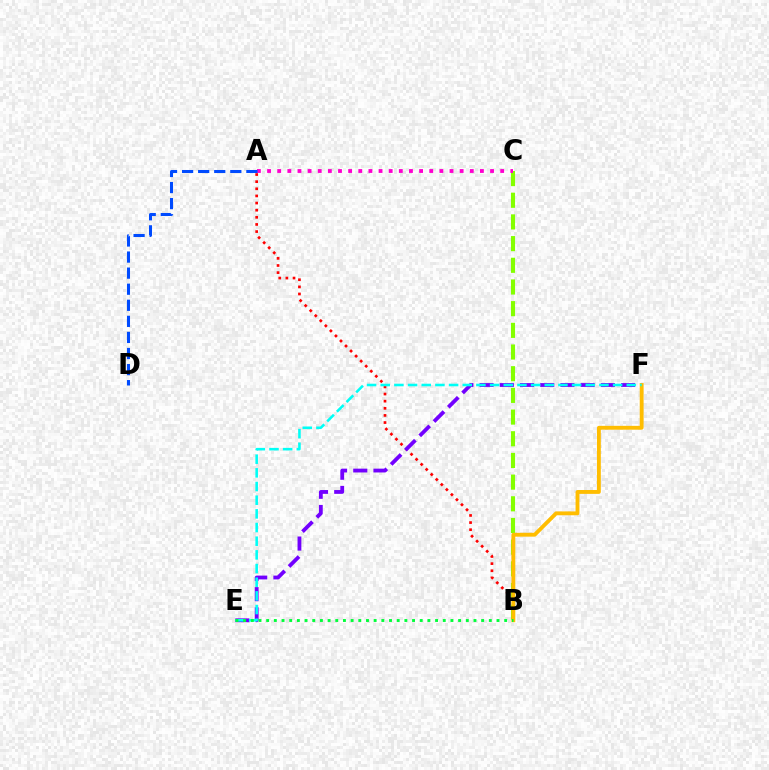{('A', 'B'): [{'color': '#ff0000', 'line_style': 'dotted', 'thickness': 1.94}], ('E', 'F'): [{'color': '#7200ff', 'line_style': 'dashed', 'thickness': 2.75}, {'color': '#00fff6', 'line_style': 'dashed', 'thickness': 1.86}], ('B', 'C'): [{'color': '#84ff00', 'line_style': 'dashed', 'thickness': 2.95}], ('B', 'F'): [{'color': '#ffbd00', 'line_style': 'solid', 'thickness': 2.78}], ('A', 'C'): [{'color': '#ff00cf', 'line_style': 'dotted', 'thickness': 2.75}], ('A', 'D'): [{'color': '#004bff', 'line_style': 'dashed', 'thickness': 2.18}], ('B', 'E'): [{'color': '#00ff39', 'line_style': 'dotted', 'thickness': 2.09}]}